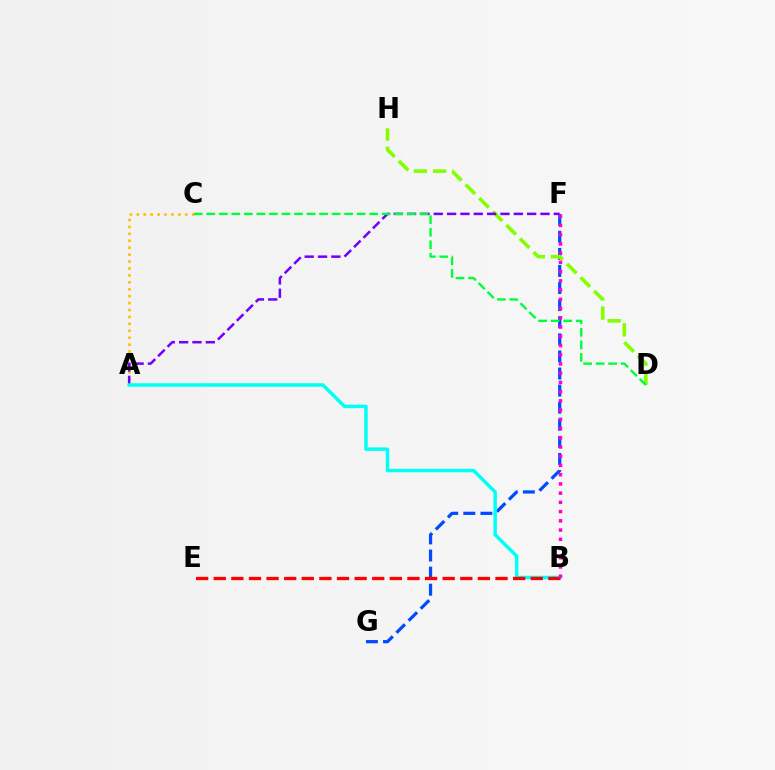{('A', 'C'): [{'color': '#ffbd00', 'line_style': 'dotted', 'thickness': 1.88}], ('F', 'G'): [{'color': '#004bff', 'line_style': 'dashed', 'thickness': 2.32}], ('D', 'H'): [{'color': '#84ff00', 'line_style': 'dashed', 'thickness': 2.6}], ('A', 'F'): [{'color': '#7200ff', 'line_style': 'dashed', 'thickness': 1.81}], ('A', 'B'): [{'color': '#00fff6', 'line_style': 'solid', 'thickness': 2.49}], ('B', 'E'): [{'color': '#ff0000', 'line_style': 'dashed', 'thickness': 2.39}], ('B', 'F'): [{'color': '#ff00cf', 'line_style': 'dotted', 'thickness': 2.51}], ('C', 'D'): [{'color': '#00ff39', 'line_style': 'dashed', 'thickness': 1.7}]}